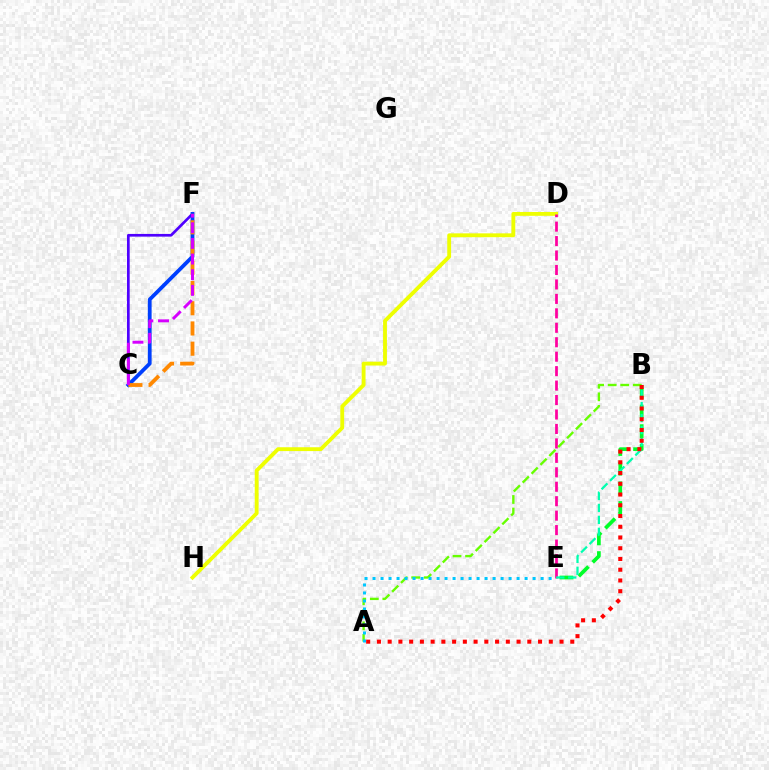{('D', 'H'): [{'color': '#eeff00', 'line_style': 'solid', 'thickness': 2.77}], ('B', 'E'): [{'color': '#00ff27', 'line_style': 'dashed', 'thickness': 2.67}, {'color': '#00ffaf', 'line_style': 'dashed', 'thickness': 1.62}], ('D', 'E'): [{'color': '#ff00a0', 'line_style': 'dashed', 'thickness': 1.96}], ('C', 'F'): [{'color': '#4f00ff', 'line_style': 'solid', 'thickness': 1.95}, {'color': '#003fff', 'line_style': 'solid', 'thickness': 2.72}, {'color': '#ff8800', 'line_style': 'dashed', 'thickness': 2.75}, {'color': '#d600ff', 'line_style': 'dashed', 'thickness': 2.13}], ('A', 'B'): [{'color': '#66ff00', 'line_style': 'dashed', 'thickness': 1.71}, {'color': '#ff0000', 'line_style': 'dotted', 'thickness': 2.92}], ('A', 'E'): [{'color': '#00c7ff', 'line_style': 'dotted', 'thickness': 2.17}]}